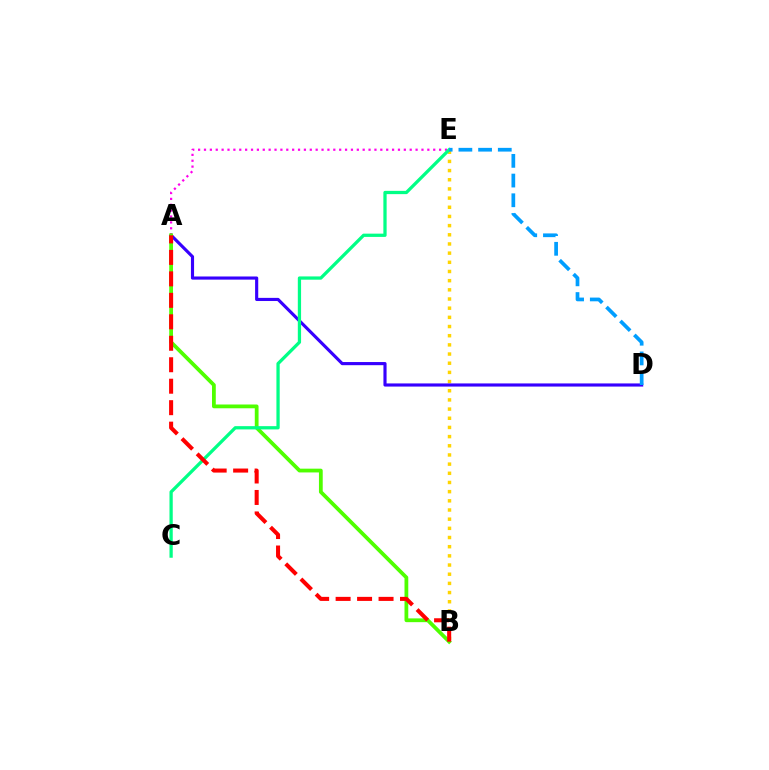{('B', 'E'): [{'color': '#ffd500', 'line_style': 'dotted', 'thickness': 2.49}], ('A', 'D'): [{'color': '#3700ff', 'line_style': 'solid', 'thickness': 2.26}], ('A', 'E'): [{'color': '#ff00ed', 'line_style': 'dotted', 'thickness': 1.6}], ('A', 'B'): [{'color': '#4fff00', 'line_style': 'solid', 'thickness': 2.72}, {'color': '#ff0000', 'line_style': 'dashed', 'thickness': 2.92}], ('C', 'E'): [{'color': '#00ff86', 'line_style': 'solid', 'thickness': 2.35}], ('D', 'E'): [{'color': '#009eff', 'line_style': 'dashed', 'thickness': 2.68}]}